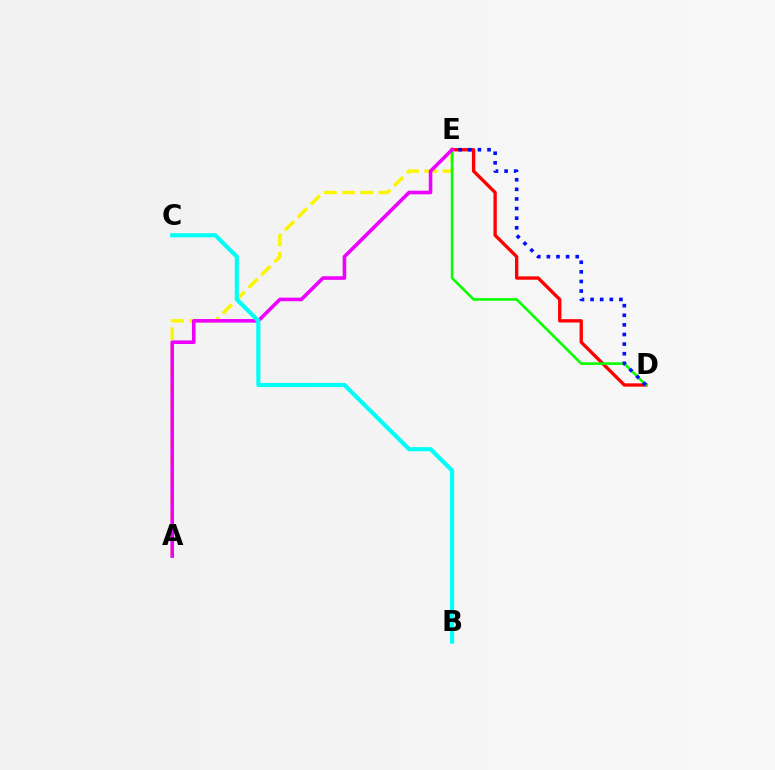{('D', 'E'): [{'color': '#ff0000', 'line_style': 'solid', 'thickness': 2.4}, {'color': '#08ff00', 'line_style': 'solid', 'thickness': 1.86}, {'color': '#0010ff', 'line_style': 'dotted', 'thickness': 2.61}], ('A', 'E'): [{'color': '#fcf500', 'line_style': 'dashed', 'thickness': 2.47}, {'color': '#ee00ff', 'line_style': 'solid', 'thickness': 2.58}], ('B', 'C'): [{'color': '#00fff6', 'line_style': 'solid', 'thickness': 2.97}]}